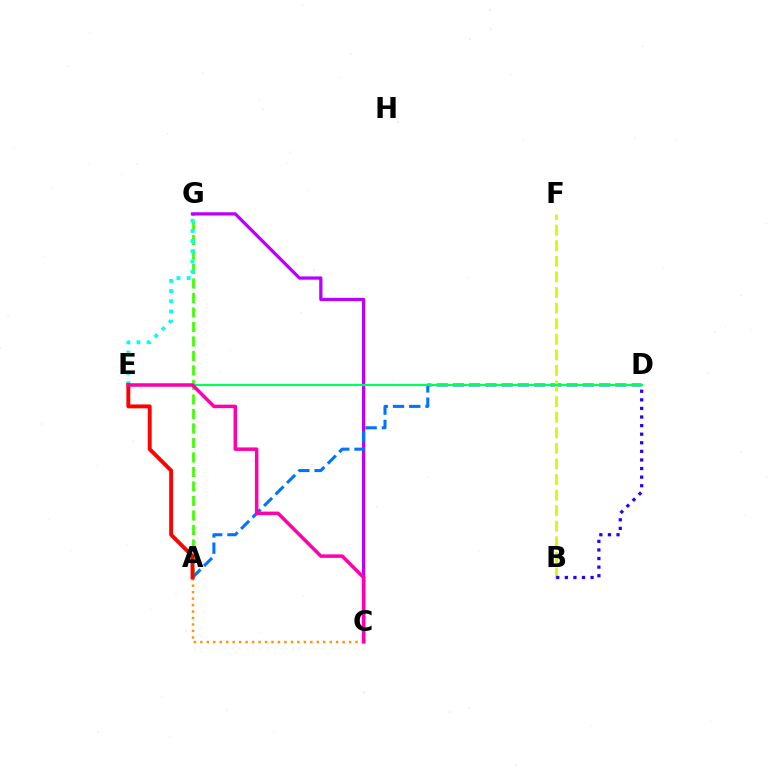{('A', 'G'): [{'color': '#3dff00', 'line_style': 'dashed', 'thickness': 1.97}], ('E', 'G'): [{'color': '#00fff6', 'line_style': 'dotted', 'thickness': 2.77}], ('C', 'G'): [{'color': '#b900ff', 'line_style': 'solid', 'thickness': 2.35}], ('A', 'D'): [{'color': '#0074ff', 'line_style': 'dashed', 'thickness': 2.21}], ('B', 'F'): [{'color': '#d1ff00', 'line_style': 'dashed', 'thickness': 2.12}], ('B', 'D'): [{'color': '#2500ff', 'line_style': 'dotted', 'thickness': 2.33}], ('D', 'E'): [{'color': '#00ff5c', 'line_style': 'solid', 'thickness': 1.57}], ('A', 'C'): [{'color': '#ff9400', 'line_style': 'dotted', 'thickness': 1.76}], ('A', 'E'): [{'color': '#ff0000', 'line_style': 'solid', 'thickness': 2.8}], ('C', 'E'): [{'color': '#ff00ac', 'line_style': 'solid', 'thickness': 2.52}]}